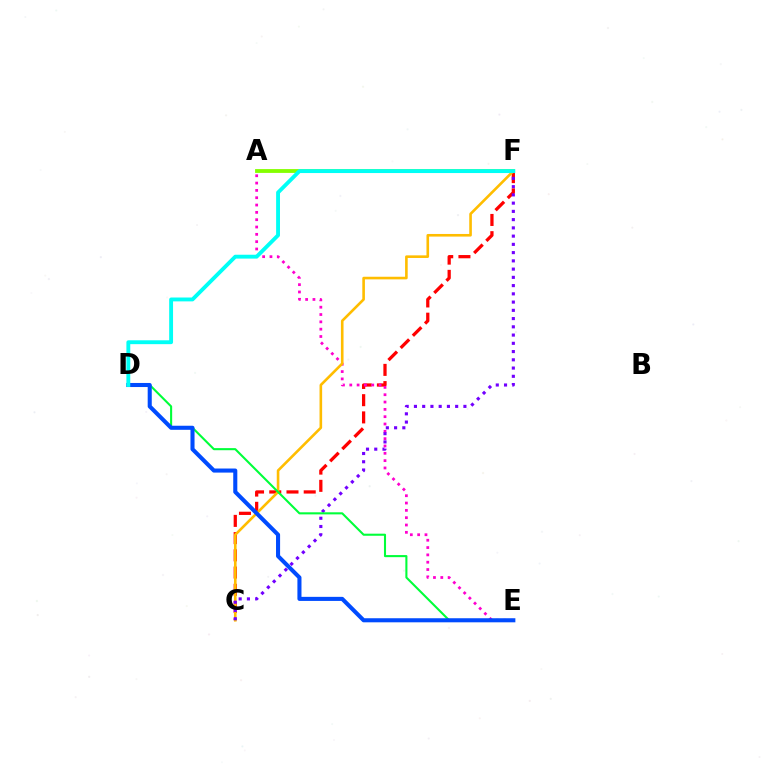{('C', 'F'): [{'color': '#ff0000', 'line_style': 'dashed', 'thickness': 2.34}, {'color': '#ffbd00', 'line_style': 'solid', 'thickness': 1.88}, {'color': '#7200ff', 'line_style': 'dotted', 'thickness': 2.24}], ('A', 'E'): [{'color': '#ff00cf', 'line_style': 'dotted', 'thickness': 1.99}], ('A', 'F'): [{'color': '#84ff00', 'line_style': 'solid', 'thickness': 2.75}], ('D', 'E'): [{'color': '#00ff39', 'line_style': 'solid', 'thickness': 1.5}, {'color': '#004bff', 'line_style': 'solid', 'thickness': 2.93}], ('D', 'F'): [{'color': '#00fff6', 'line_style': 'solid', 'thickness': 2.79}]}